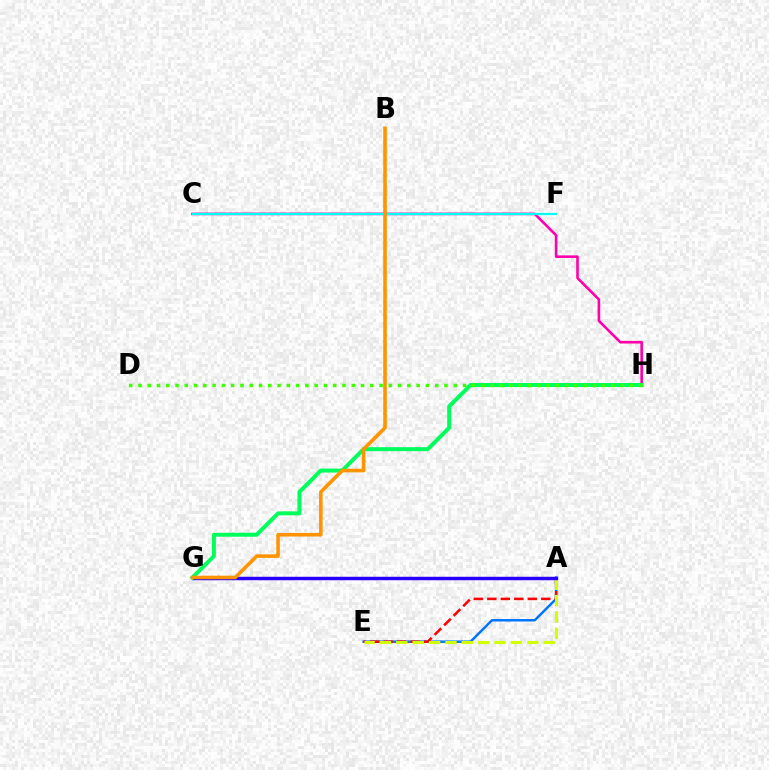{('A', 'E'): [{'color': '#0074ff', 'line_style': 'solid', 'thickness': 1.78}, {'color': '#ff0000', 'line_style': 'dashed', 'thickness': 1.83}, {'color': '#d1ff00', 'line_style': 'dashed', 'thickness': 2.23}], ('C', 'H'): [{'color': '#ff00ac', 'line_style': 'solid', 'thickness': 1.87}], ('A', 'G'): [{'color': '#b900ff', 'line_style': 'solid', 'thickness': 2.22}, {'color': '#2500ff', 'line_style': 'solid', 'thickness': 2.44}], ('C', 'F'): [{'color': '#00fff6', 'line_style': 'solid', 'thickness': 1.62}], ('G', 'H'): [{'color': '#00ff5c', 'line_style': 'solid', 'thickness': 2.86}], ('B', 'G'): [{'color': '#ff9400', 'line_style': 'solid', 'thickness': 2.58}], ('D', 'H'): [{'color': '#3dff00', 'line_style': 'dotted', 'thickness': 2.52}]}